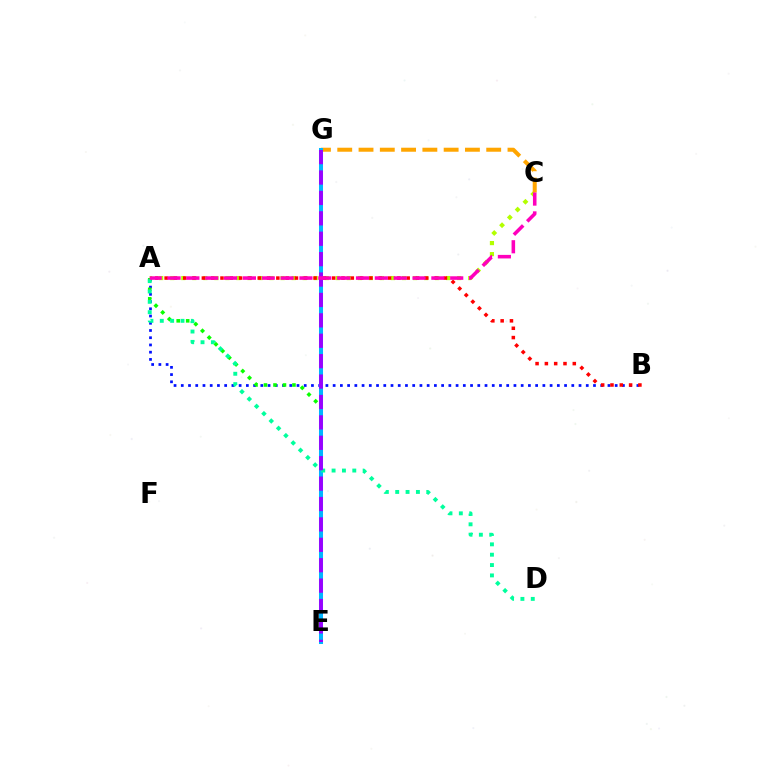{('A', 'C'): [{'color': '#b3ff00', 'line_style': 'dotted', 'thickness': 3.0}, {'color': '#ff00bd', 'line_style': 'dashed', 'thickness': 2.56}], ('C', 'G'): [{'color': '#ffa500', 'line_style': 'dashed', 'thickness': 2.89}], ('A', 'B'): [{'color': '#0010ff', 'line_style': 'dotted', 'thickness': 1.96}, {'color': '#ff0000', 'line_style': 'dotted', 'thickness': 2.53}], ('A', 'E'): [{'color': '#08ff00', 'line_style': 'dotted', 'thickness': 2.58}], ('E', 'G'): [{'color': '#00b5ff', 'line_style': 'solid', 'thickness': 2.9}, {'color': '#9b00ff', 'line_style': 'dashed', 'thickness': 2.77}], ('A', 'D'): [{'color': '#00ff9d', 'line_style': 'dotted', 'thickness': 2.81}]}